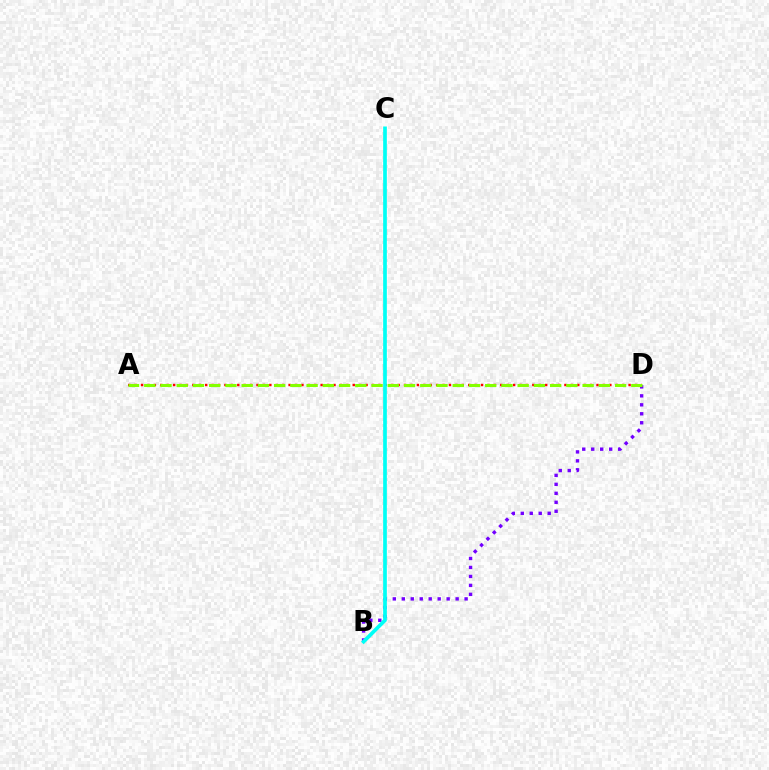{('A', 'D'): [{'color': '#ff0000', 'line_style': 'dotted', 'thickness': 1.74}, {'color': '#84ff00', 'line_style': 'dashed', 'thickness': 2.21}], ('B', 'D'): [{'color': '#7200ff', 'line_style': 'dotted', 'thickness': 2.44}], ('B', 'C'): [{'color': '#00fff6', 'line_style': 'solid', 'thickness': 2.66}]}